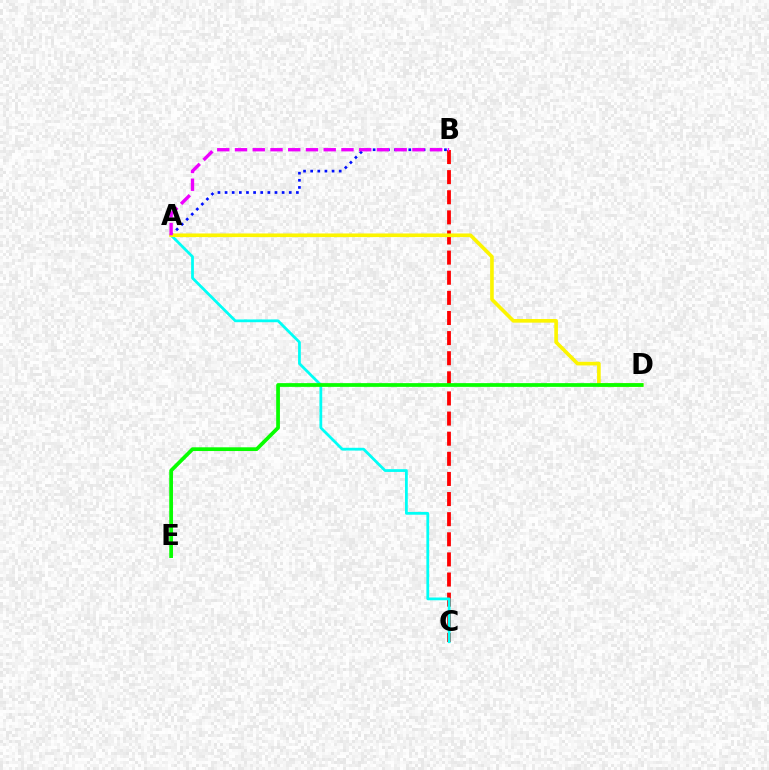{('A', 'B'): [{'color': '#0010ff', 'line_style': 'dotted', 'thickness': 1.94}, {'color': '#ee00ff', 'line_style': 'dashed', 'thickness': 2.41}], ('B', 'C'): [{'color': '#ff0000', 'line_style': 'dashed', 'thickness': 2.73}], ('A', 'C'): [{'color': '#00fff6', 'line_style': 'solid', 'thickness': 1.99}], ('A', 'D'): [{'color': '#fcf500', 'line_style': 'solid', 'thickness': 2.62}], ('D', 'E'): [{'color': '#08ff00', 'line_style': 'solid', 'thickness': 2.69}]}